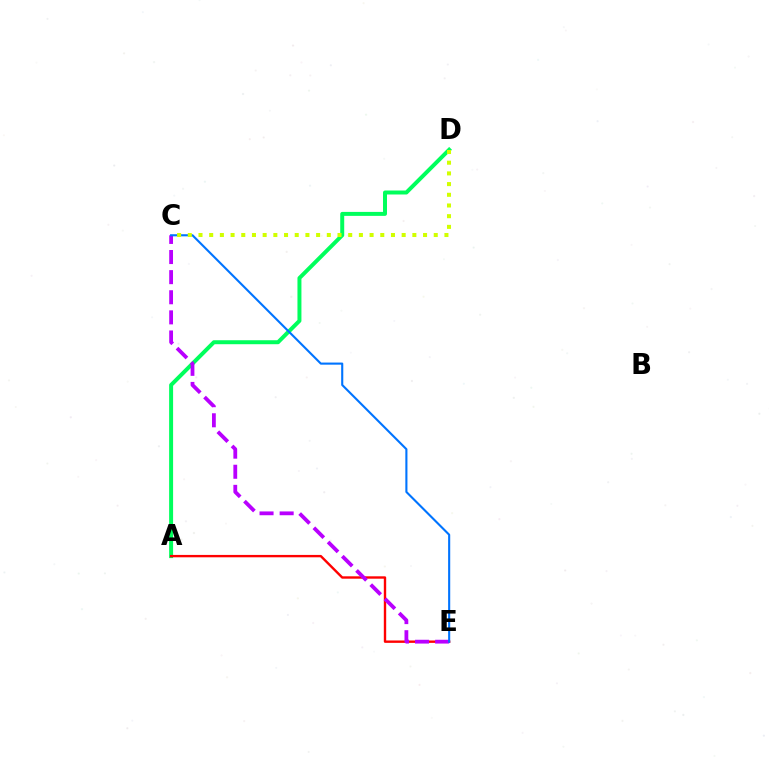{('A', 'D'): [{'color': '#00ff5c', 'line_style': 'solid', 'thickness': 2.86}], ('A', 'E'): [{'color': '#ff0000', 'line_style': 'solid', 'thickness': 1.71}], ('C', 'E'): [{'color': '#b900ff', 'line_style': 'dashed', 'thickness': 2.73}, {'color': '#0074ff', 'line_style': 'solid', 'thickness': 1.52}], ('C', 'D'): [{'color': '#d1ff00', 'line_style': 'dotted', 'thickness': 2.91}]}